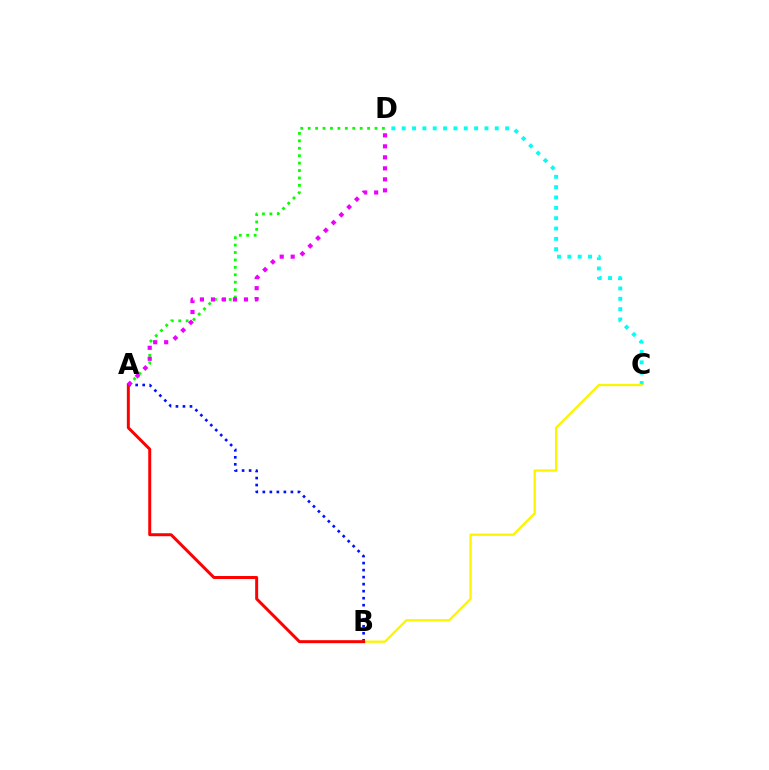{('C', 'D'): [{'color': '#00fff6', 'line_style': 'dotted', 'thickness': 2.81}], ('A', 'B'): [{'color': '#0010ff', 'line_style': 'dotted', 'thickness': 1.91}, {'color': '#ff0000', 'line_style': 'solid', 'thickness': 2.14}], ('B', 'C'): [{'color': '#fcf500', 'line_style': 'solid', 'thickness': 1.65}], ('A', 'D'): [{'color': '#08ff00', 'line_style': 'dotted', 'thickness': 2.02}, {'color': '#ee00ff', 'line_style': 'dotted', 'thickness': 2.99}]}